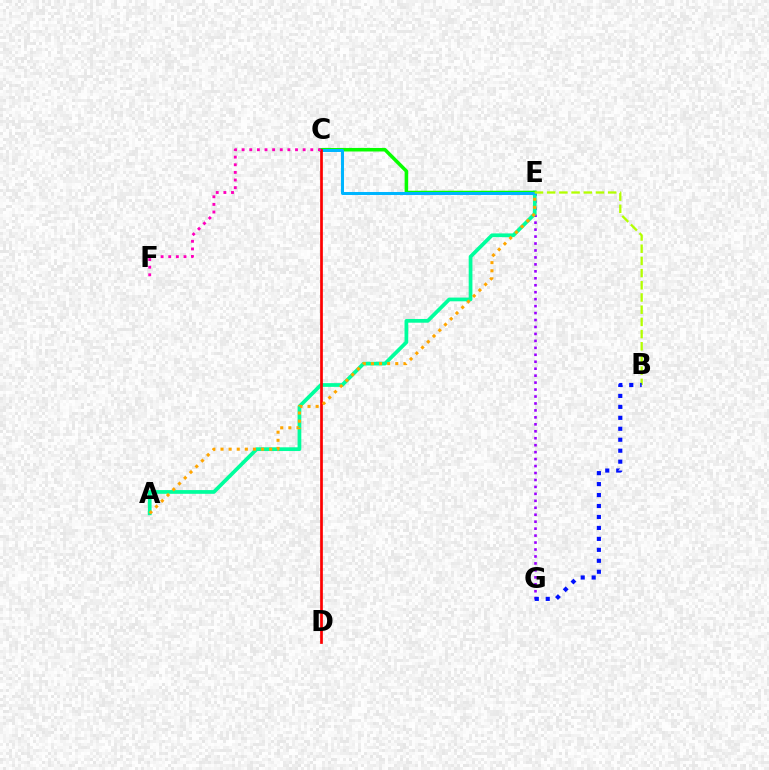{('E', 'G'): [{'color': '#9b00ff', 'line_style': 'dotted', 'thickness': 1.89}], ('A', 'E'): [{'color': '#00ff9d', 'line_style': 'solid', 'thickness': 2.68}, {'color': '#ffa500', 'line_style': 'dotted', 'thickness': 2.2}], ('C', 'E'): [{'color': '#08ff00', 'line_style': 'solid', 'thickness': 2.54}, {'color': '#00b5ff', 'line_style': 'solid', 'thickness': 2.17}], ('B', 'E'): [{'color': '#b3ff00', 'line_style': 'dashed', 'thickness': 1.66}], ('C', 'D'): [{'color': '#ff0000', 'line_style': 'solid', 'thickness': 1.95}], ('B', 'G'): [{'color': '#0010ff', 'line_style': 'dotted', 'thickness': 2.98}], ('C', 'F'): [{'color': '#ff00bd', 'line_style': 'dotted', 'thickness': 2.07}]}